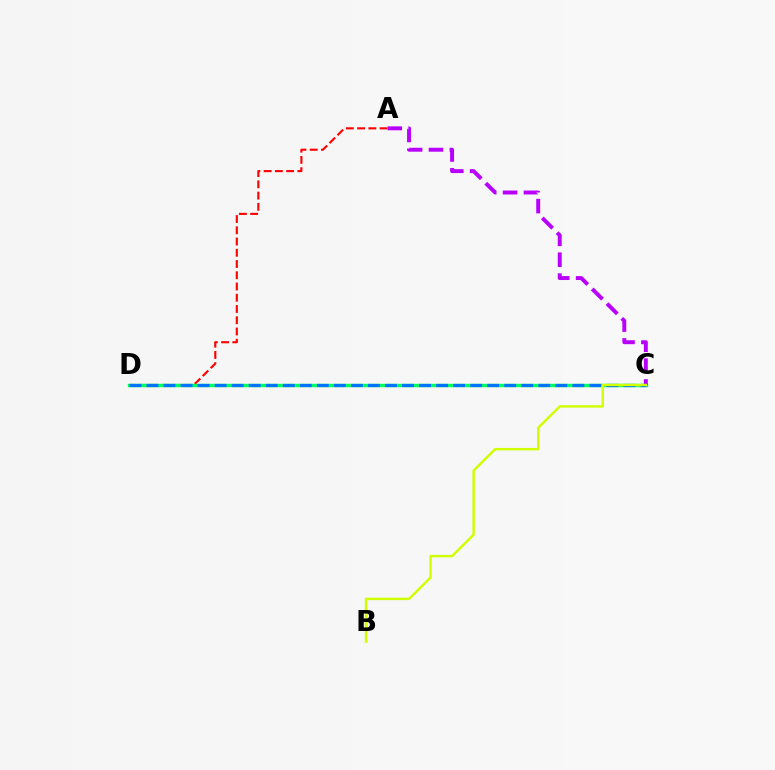{('A', 'D'): [{'color': '#ff0000', 'line_style': 'dashed', 'thickness': 1.53}], ('C', 'D'): [{'color': '#00ff5c', 'line_style': 'solid', 'thickness': 2.46}, {'color': '#0074ff', 'line_style': 'dashed', 'thickness': 2.31}], ('A', 'C'): [{'color': '#b900ff', 'line_style': 'dashed', 'thickness': 2.83}], ('B', 'C'): [{'color': '#d1ff00', 'line_style': 'solid', 'thickness': 1.75}]}